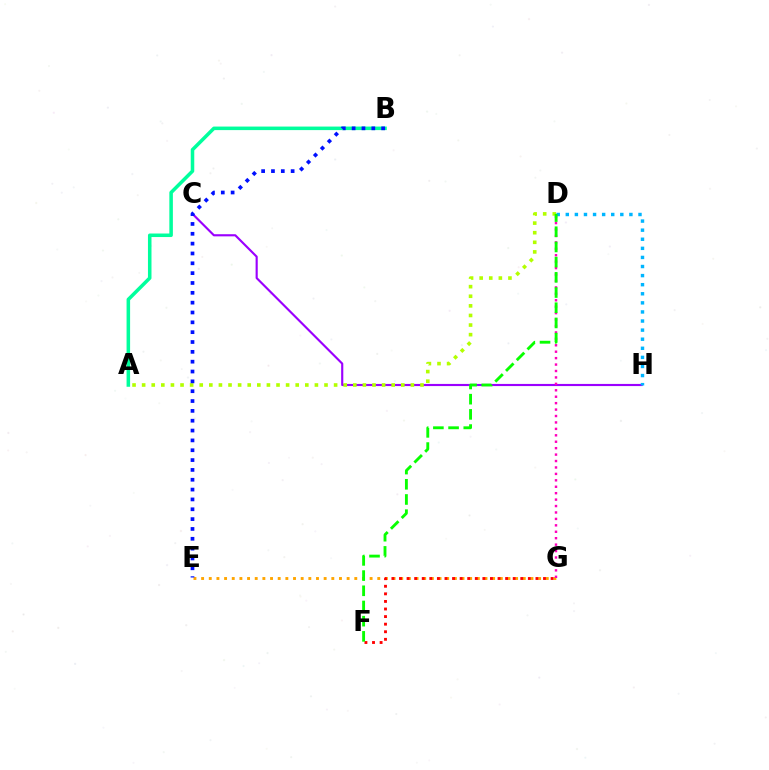{('A', 'B'): [{'color': '#00ff9d', 'line_style': 'solid', 'thickness': 2.54}], ('C', 'H'): [{'color': '#9b00ff', 'line_style': 'solid', 'thickness': 1.54}], ('D', 'H'): [{'color': '#00b5ff', 'line_style': 'dotted', 'thickness': 2.47}], ('A', 'D'): [{'color': '#b3ff00', 'line_style': 'dotted', 'thickness': 2.61}], ('E', 'G'): [{'color': '#ffa500', 'line_style': 'dotted', 'thickness': 2.08}], ('F', 'G'): [{'color': '#ff0000', 'line_style': 'dotted', 'thickness': 2.06}], ('D', 'G'): [{'color': '#ff00bd', 'line_style': 'dotted', 'thickness': 1.75}], ('B', 'E'): [{'color': '#0010ff', 'line_style': 'dotted', 'thickness': 2.67}], ('D', 'F'): [{'color': '#08ff00', 'line_style': 'dashed', 'thickness': 2.06}]}